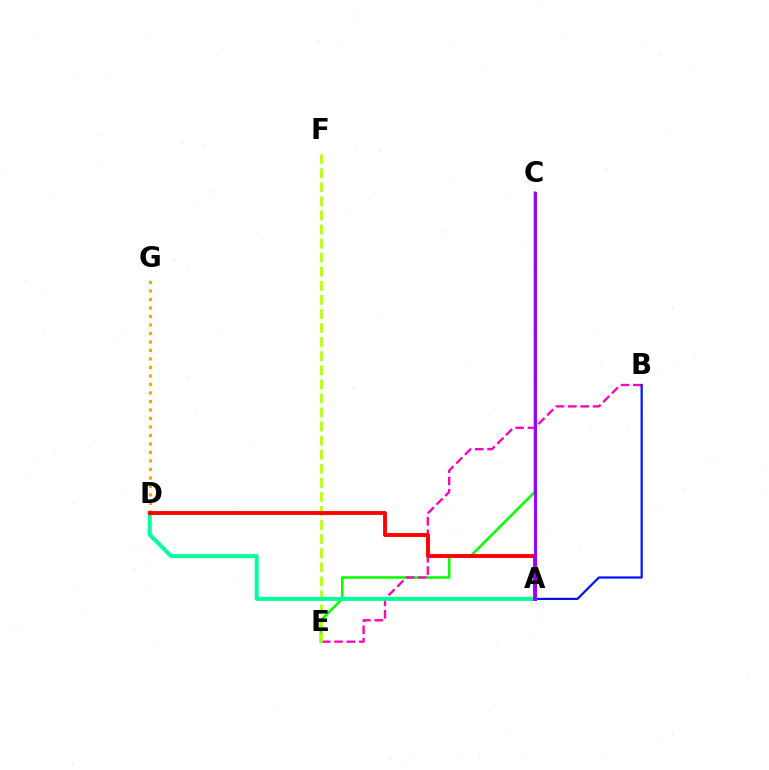{('C', 'E'): [{'color': '#08ff00', 'line_style': 'solid', 'thickness': 1.83}], ('A', 'C'): [{'color': '#00b5ff', 'line_style': 'dotted', 'thickness': 1.6}, {'color': '#9b00ff', 'line_style': 'solid', 'thickness': 2.12}], ('B', 'E'): [{'color': '#ff00bd', 'line_style': 'dashed', 'thickness': 1.67}], ('E', 'F'): [{'color': '#b3ff00', 'line_style': 'dashed', 'thickness': 1.91}], ('D', 'G'): [{'color': '#ffa500', 'line_style': 'dotted', 'thickness': 2.31}], ('A', 'B'): [{'color': '#0010ff', 'line_style': 'solid', 'thickness': 1.58}], ('A', 'D'): [{'color': '#00ff9d', 'line_style': 'solid', 'thickness': 2.87}, {'color': '#ff0000', 'line_style': 'solid', 'thickness': 2.8}]}